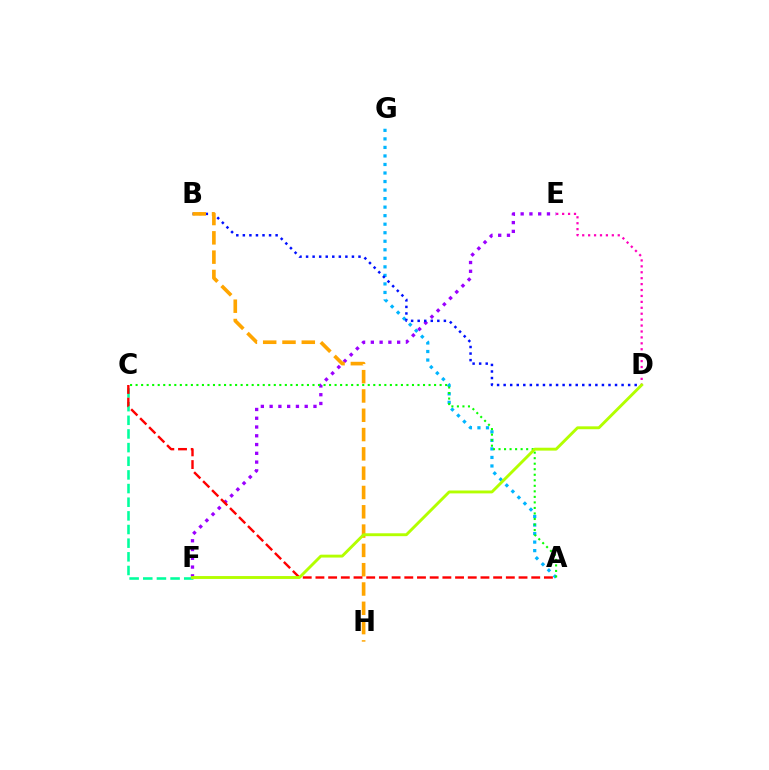{('D', 'E'): [{'color': '#ff00bd', 'line_style': 'dotted', 'thickness': 1.61}], ('A', 'G'): [{'color': '#00b5ff', 'line_style': 'dotted', 'thickness': 2.32}], ('E', 'F'): [{'color': '#9b00ff', 'line_style': 'dotted', 'thickness': 2.38}], ('C', 'F'): [{'color': '#00ff9d', 'line_style': 'dashed', 'thickness': 1.85}], ('B', 'D'): [{'color': '#0010ff', 'line_style': 'dotted', 'thickness': 1.78}], ('B', 'H'): [{'color': '#ffa500', 'line_style': 'dashed', 'thickness': 2.62}], ('A', 'C'): [{'color': '#08ff00', 'line_style': 'dotted', 'thickness': 1.5}, {'color': '#ff0000', 'line_style': 'dashed', 'thickness': 1.72}], ('D', 'F'): [{'color': '#b3ff00', 'line_style': 'solid', 'thickness': 2.08}]}